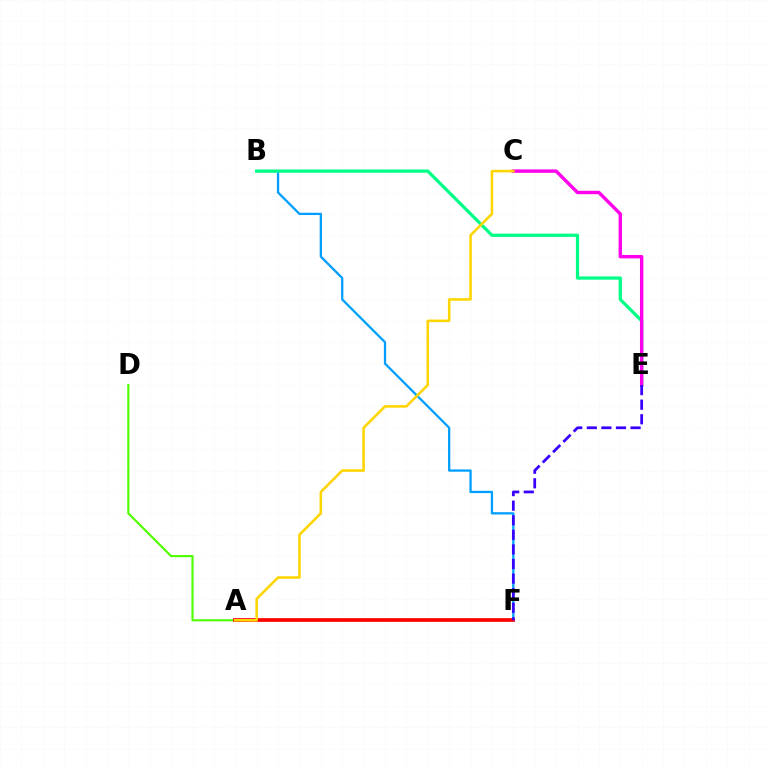{('B', 'F'): [{'color': '#009eff', 'line_style': 'solid', 'thickness': 1.64}], ('A', 'D'): [{'color': '#4fff00', 'line_style': 'solid', 'thickness': 1.56}], ('A', 'F'): [{'color': '#ff0000', 'line_style': 'solid', 'thickness': 2.66}], ('B', 'E'): [{'color': '#00ff86', 'line_style': 'solid', 'thickness': 2.34}], ('C', 'E'): [{'color': '#ff00ed', 'line_style': 'solid', 'thickness': 2.45}], ('E', 'F'): [{'color': '#3700ff', 'line_style': 'dashed', 'thickness': 1.98}], ('A', 'C'): [{'color': '#ffd500', 'line_style': 'solid', 'thickness': 1.85}]}